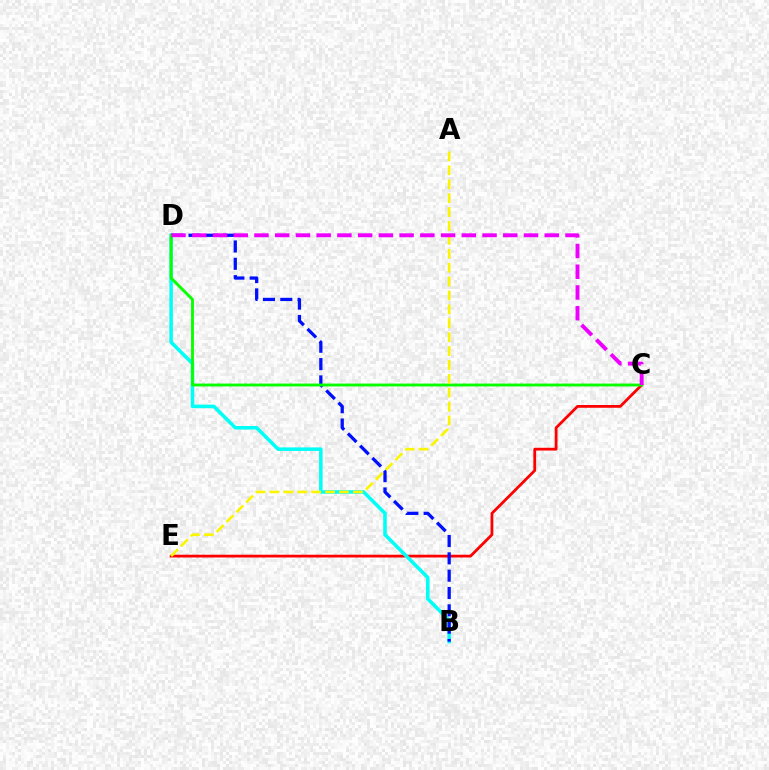{('C', 'E'): [{'color': '#ff0000', 'line_style': 'solid', 'thickness': 1.99}], ('B', 'D'): [{'color': '#00fff6', 'line_style': 'solid', 'thickness': 2.55}, {'color': '#0010ff', 'line_style': 'dashed', 'thickness': 2.35}], ('C', 'D'): [{'color': '#08ff00', 'line_style': 'solid', 'thickness': 2.06}, {'color': '#ee00ff', 'line_style': 'dashed', 'thickness': 2.82}], ('A', 'E'): [{'color': '#fcf500', 'line_style': 'dashed', 'thickness': 1.89}]}